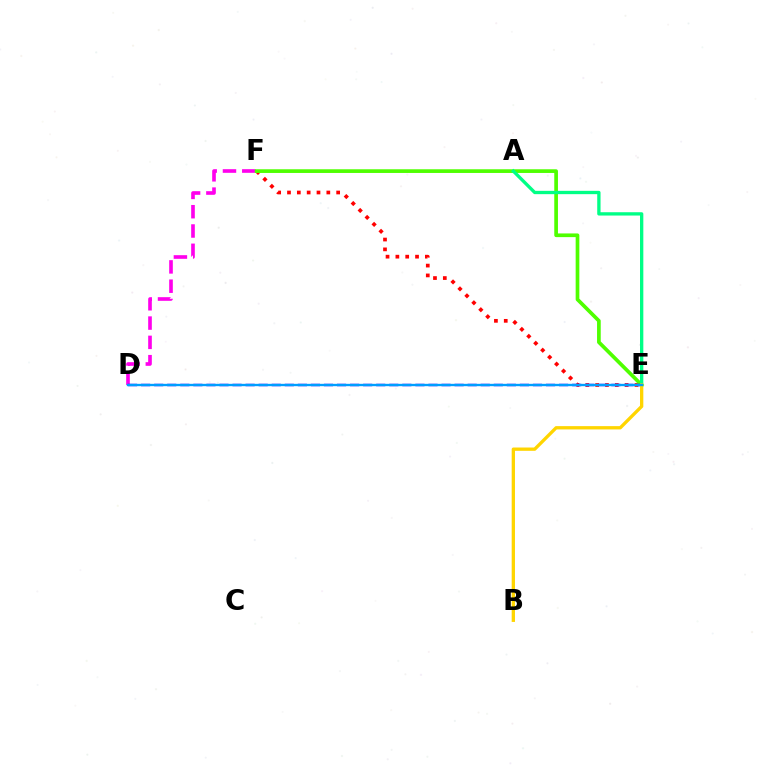{('D', 'F'): [{'color': '#ff00ed', 'line_style': 'dashed', 'thickness': 2.62}], ('E', 'F'): [{'color': '#ff0000', 'line_style': 'dotted', 'thickness': 2.67}, {'color': '#4fff00', 'line_style': 'solid', 'thickness': 2.66}], ('D', 'E'): [{'color': '#3700ff', 'line_style': 'dashed', 'thickness': 1.77}, {'color': '#009eff', 'line_style': 'solid', 'thickness': 1.69}], ('A', 'E'): [{'color': '#00ff86', 'line_style': 'solid', 'thickness': 2.39}], ('B', 'E'): [{'color': '#ffd500', 'line_style': 'solid', 'thickness': 2.38}]}